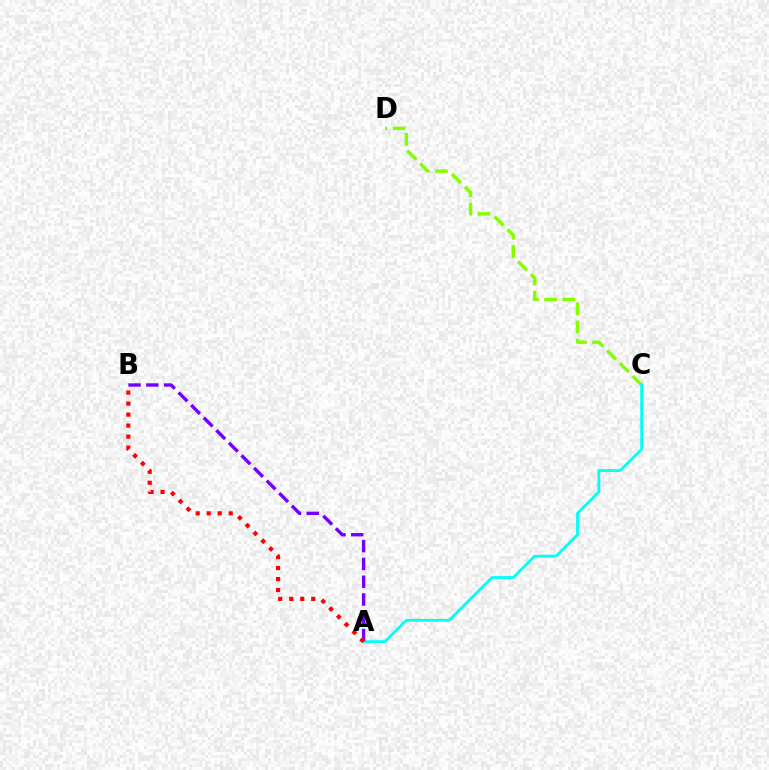{('C', 'D'): [{'color': '#84ff00', 'line_style': 'dashed', 'thickness': 2.47}], ('A', 'C'): [{'color': '#00fff6', 'line_style': 'solid', 'thickness': 2.02}], ('A', 'B'): [{'color': '#7200ff', 'line_style': 'dashed', 'thickness': 2.42}, {'color': '#ff0000', 'line_style': 'dotted', 'thickness': 2.99}]}